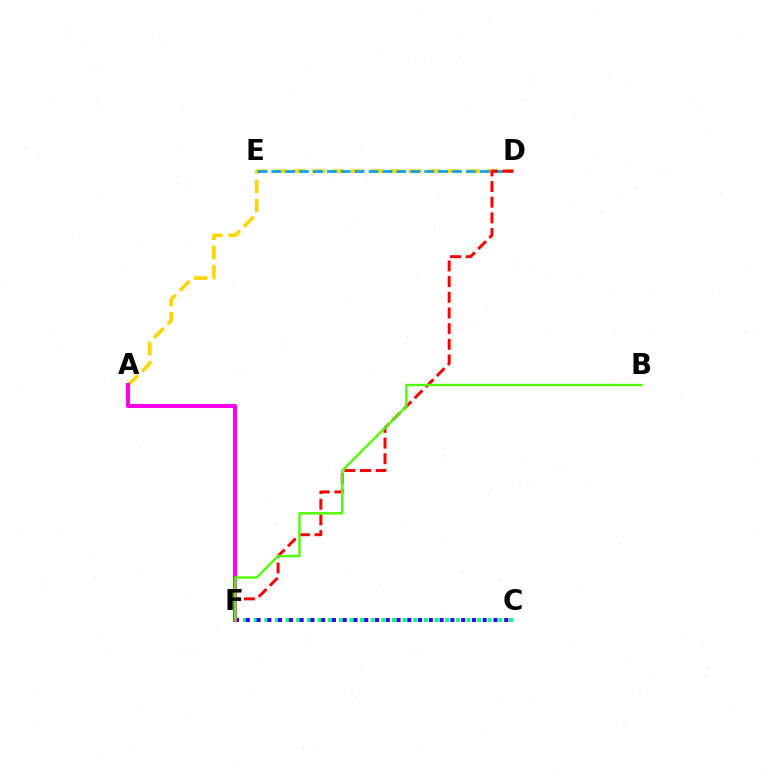{('A', 'D'): [{'color': '#ffd500', 'line_style': 'dashed', 'thickness': 2.62}], ('C', 'F'): [{'color': '#00ff86', 'line_style': 'dotted', 'thickness': 2.89}, {'color': '#3700ff', 'line_style': 'dotted', 'thickness': 2.93}], ('D', 'E'): [{'color': '#009eff', 'line_style': 'dashed', 'thickness': 1.89}], ('D', 'F'): [{'color': '#ff0000', 'line_style': 'dashed', 'thickness': 2.13}], ('A', 'F'): [{'color': '#ff00ed', 'line_style': 'solid', 'thickness': 2.93}], ('B', 'F'): [{'color': '#4fff00', 'line_style': 'solid', 'thickness': 1.72}]}